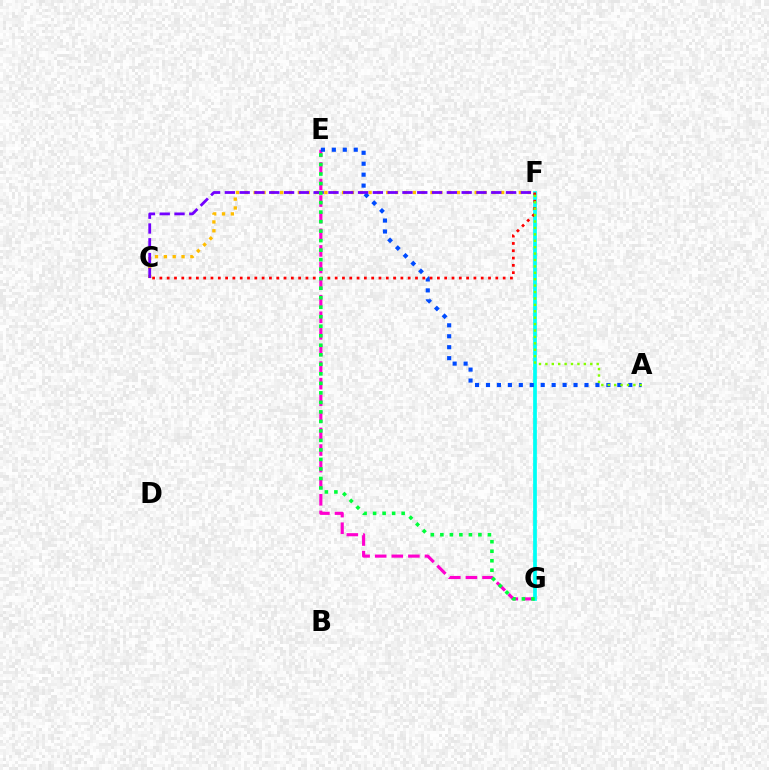{('E', 'G'): [{'color': '#ff00cf', 'line_style': 'dashed', 'thickness': 2.25}, {'color': '#00ff39', 'line_style': 'dotted', 'thickness': 2.58}], ('F', 'G'): [{'color': '#00fff6', 'line_style': 'solid', 'thickness': 2.69}], ('C', 'F'): [{'color': '#ffbd00', 'line_style': 'dotted', 'thickness': 2.4}, {'color': '#ff0000', 'line_style': 'dotted', 'thickness': 1.98}, {'color': '#7200ff', 'line_style': 'dashed', 'thickness': 2.01}], ('A', 'E'): [{'color': '#004bff', 'line_style': 'dotted', 'thickness': 2.97}], ('A', 'F'): [{'color': '#84ff00', 'line_style': 'dotted', 'thickness': 1.74}]}